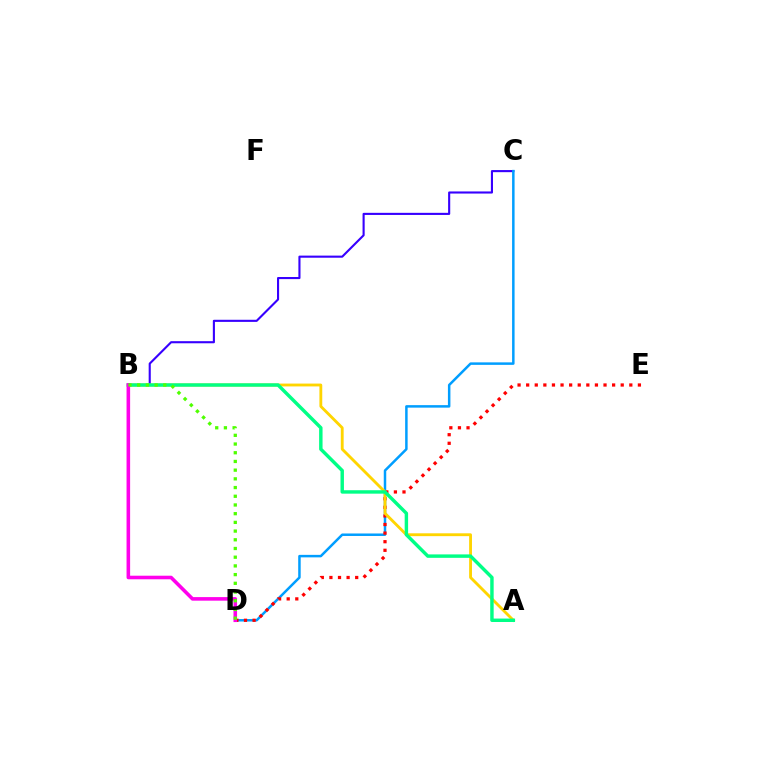{('B', 'C'): [{'color': '#3700ff', 'line_style': 'solid', 'thickness': 1.52}], ('C', 'D'): [{'color': '#009eff', 'line_style': 'solid', 'thickness': 1.8}], ('D', 'E'): [{'color': '#ff0000', 'line_style': 'dotted', 'thickness': 2.34}], ('A', 'B'): [{'color': '#ffd500', 'line_style': 'solid', 'thickness': 2.05}, {'color': '#00ff86', 'line_style': 'solid', 'thickness': 2.47}], ('B', 'D'): [{'color': '#ff00ed', 'line_style': 'solid', 'thickness': 2.58}, {'color': '#4fff00', 'line_style': 'dotted', 'thickness': 2.37}]}